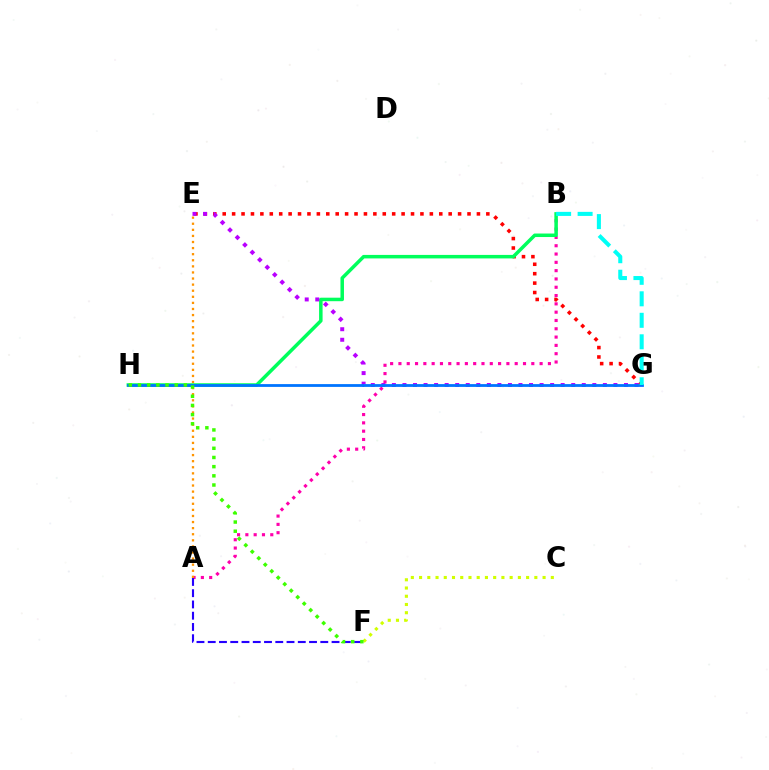{('A', 'B'): [{'color': '#ff00ac', 'line_style': 'dotted', 'thickness': 2.26}], ('A', 'E'): [{'color': '#ff9400', 'line_style': 'dotted', 'thickness': 1.65}], ('E', 'G'): [{'color': '#ff0000', 'line_style': 'dotted', 'thickness': 2.56}, {'color': '#b900ff', 'line_style': 'dotted', 'thickness': 2.87}], ('B', 'H'): [{'color': '#00ff5c', 'line_style': 'solid', 'thickness': 2.53}], ('G', 'H'): [{'color': '#0074ff', 'line_style': 'solid', 'thickness': 2.02}], ('B', 'G'): [{'color': '#00fff6', 'line_style': 'dashed', 'thickness': 2.92}], ('A', 'F'): [{'color': '#2500ff', 'line_style': 'dashed', 'thickness': 1.53}], ('C', 'F'): [{'color': '#d1ff00', 'line_style': 'dotted', 'thickness': 2.24}], ('F', 'H'): [{'color': '#3dff00', 'line_style': 'dotted', 'thickness': 2.49}]}